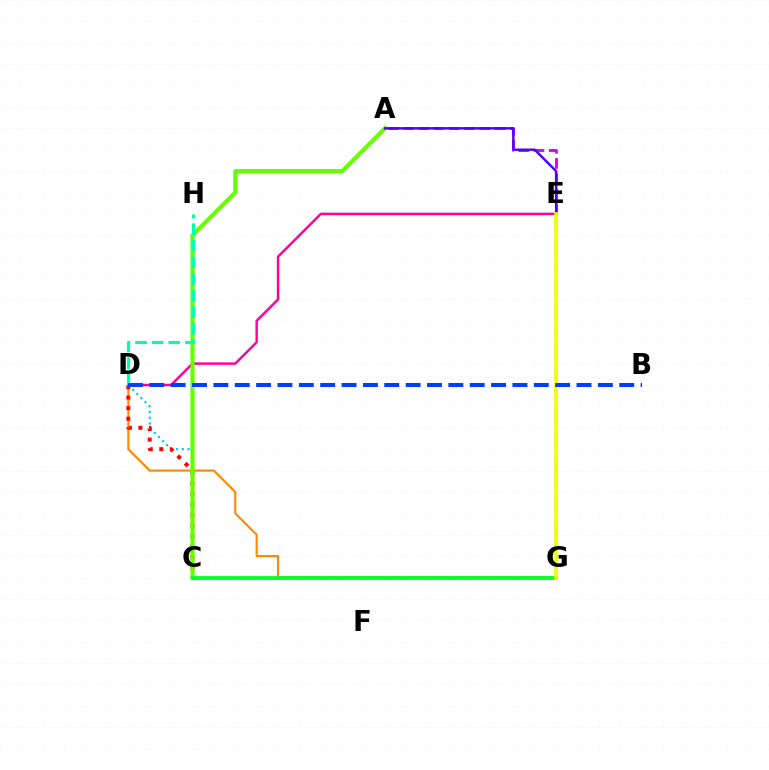{('D', 'G'): [{'color': '#ff8800', 'line_style': 'solid', 'thickness': 1.52}], ('C', 'D'): [{'color': '#00c7ff', 'line_style': 'dotted', 'thickness': 1.57}, {'color': '#ff0000', 'line_style': 'dotted', 'thickness': 2.87}], ('A', 'E'): [{'color': '#d600ff', 'line_style': 'dashed', 'thickness': 2.07}, {'color': '#4f00ff', 'line_style': 'solid', 'thickness': 1.74}], ('D', 'E'): [{'color': '#ff00a0', 'line_style': 'solid', 'thickness': 1.78}], ('A', 'C'): [{'color': '#66ff00', 'line_style': 'solid', 'thickness': 2.98}], ('C', 'G'): [{'color': '#00ff27', 'line_style': 'solid', 'thickness': 2.7}], ('E', 'G'): [{'color': '#eeff00', 'line_style': 'solid', 'thickness': 2.59}], ('D', 'H'): [{'color': '#00ffaf', 'line_style': 'dashed', 'thickness': 2.25}], ('B', 'D'): [{'color': '#003fff', 'line_style': 'dashed', 'thickness': 2.9}]}